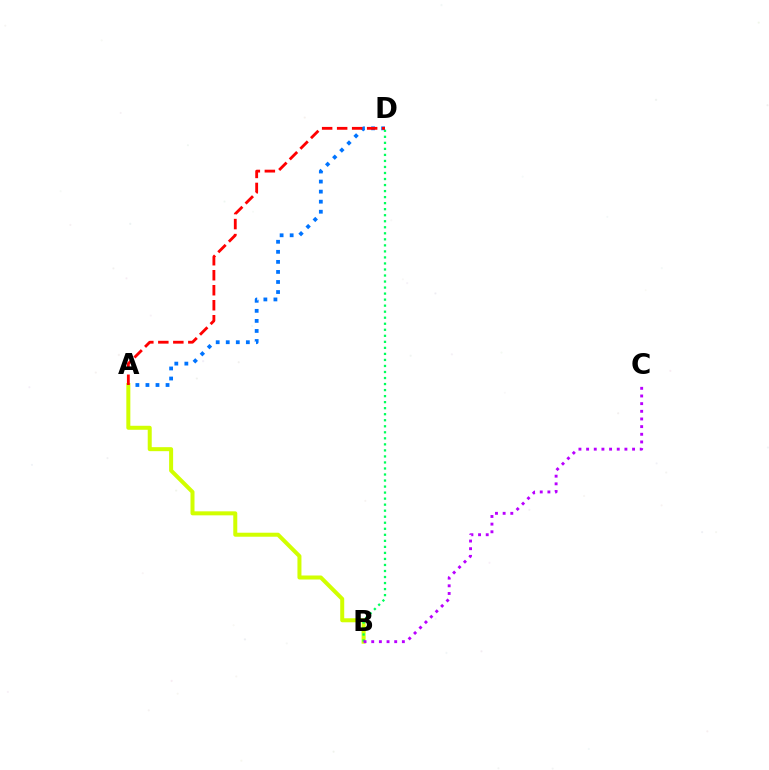{('A', 'D'): [{'color': '#0074ff', 'line_style': 'dotted', 'thickness': 2.73}, {'color': '#ff0000', 'line_style': 'dashed', 'thickness': 2.04}], ('A', 'B'): [{'color': '#d1ff00', 'line_style': 'solid', 'thickness': 2.88}], ('B', 'D'): [{'color': '#00ff5c', 'line_style': 'dotted', 'thickness': 1.64}], ('B', 'C'): [{'color': '#b900ff', 'line_style': 'dotted', 'thickness': 2.08}]}